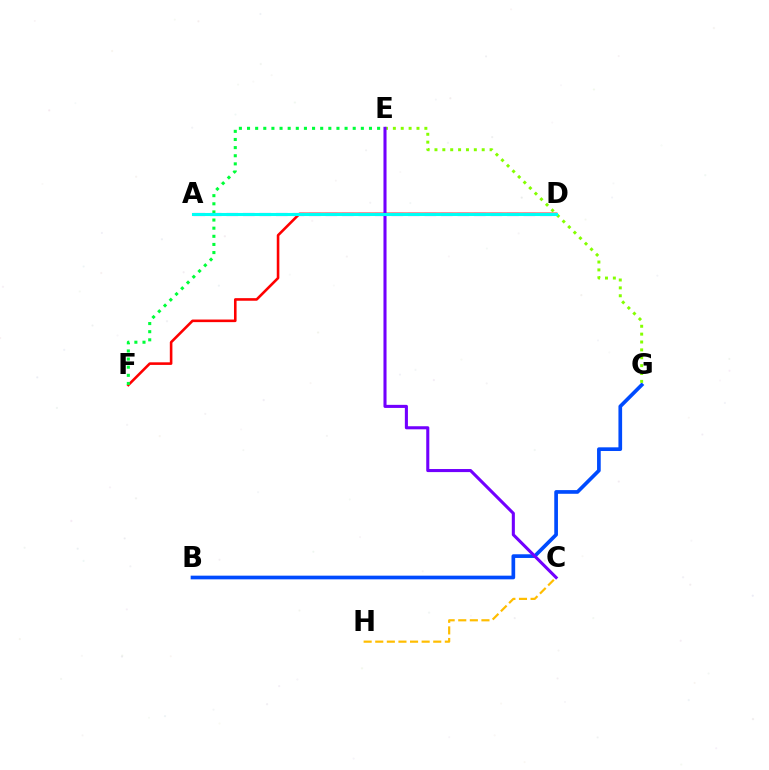{('B', 'G'): [{'color': '#004bff', 'line_style': 'solid', 'thickness': 2.65}], ('D', 'F'): [{'color': '#ff0000', 'line_style': 'solid', 'thickness': 1.87}], ('E', 'F'): [{'color': '#00ff39', 'line_style': 'dotted', 'thickness': 2.21}], ('E', 'G'): [{'color': '#84ff00', 'line_style': 'dotted', 'thickness': 2.14}], ('A', 'D'): [{'color': '#ff00cf', 'line_style': 'dashed', 'thickness': 2.24}, {'color': '#00fff6', 'line_style': 'solid', 'thickness': 2.21}], ('C', 'H'): [{'color': '#ffbd00', 'line_style': 'dashed', 'thickness': 1.58}], ('C', 'E'): [{'color': '#7200ff', 'line_style': 'solid', 'thickness': 2.21}]}